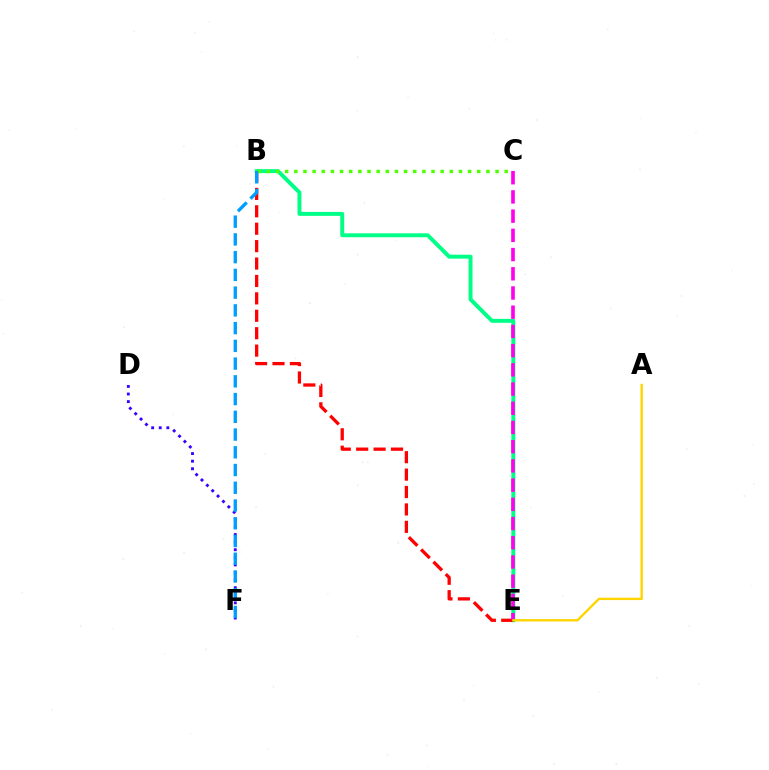{('B', 'E'): [{'color': '#00ff86', 'line_style': 'solid', 'thickness': 2.84}, {'color': '#ff0000', 'line_style': 'dashed', 'thickness': 2.37}], ('C', 'E'): [{'color': '#ff00ed', 'line_style': 'dashed', 'thickness': 2.61}], ('D', 'F'): [{'color': '#3700ff', 'line_style': 'dotted', 'thickness': 2.06}], ('A', 'E'): [{'color': '#ffd500', 'line_style': 'solid', 'thickness': 1.71}], ('B', 'C'): [{'color': '#4fff00', 'line_style': 'dotted', 'thickness': 2.49}], ('B', 'F'): [{'color': '#009eff', 'line_style': 'dashed', 'thickness': 2.41}]}